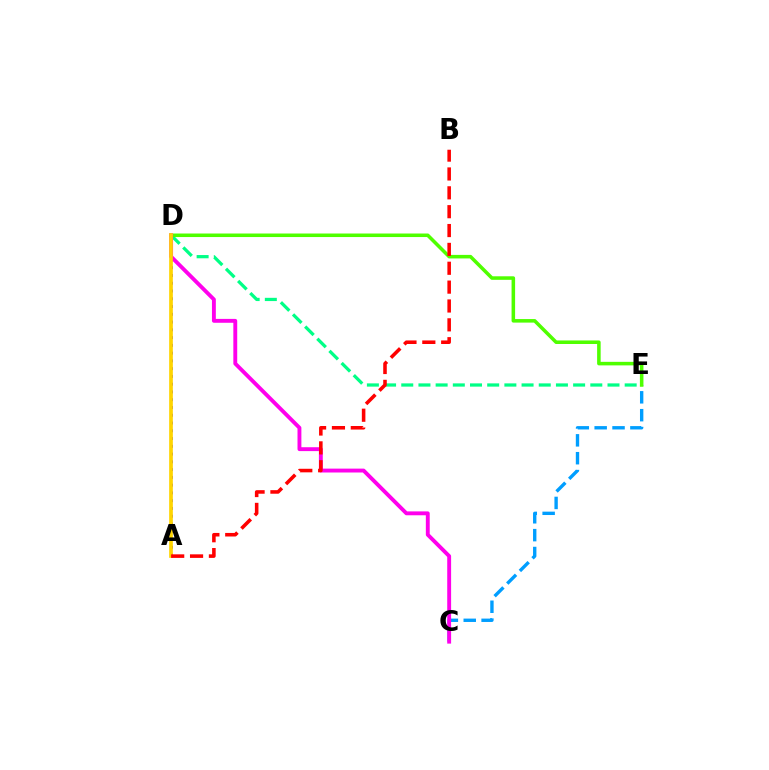{('D', 'E'): [{'color': '#00ff86', 'line_style': 'dashed', 'thickness': 2.33}, {'color': '#4fff00', 'line_style': 'solid', 'thickness': 2.55}], ('C', 'E'): [{'color': '#009eff', 'line_style': 'dashed', 'thickness': 2.43}], ('A', 'D'): [{'color': '#3700ff', 'line_style': 'dotted', 'thickness': 2.11}, {'color': '#ffd500', 'line_style': 'solid', 'thickness': 2.65}], ('C', 'D'): [{'color': '#ff00ed', 'line_style': 'solid', 'thickness': 2.79}], ('A', 'B'): [{'color': '#ff0000', 'line_style': 'dashed', 'thickness': 2.56}]}